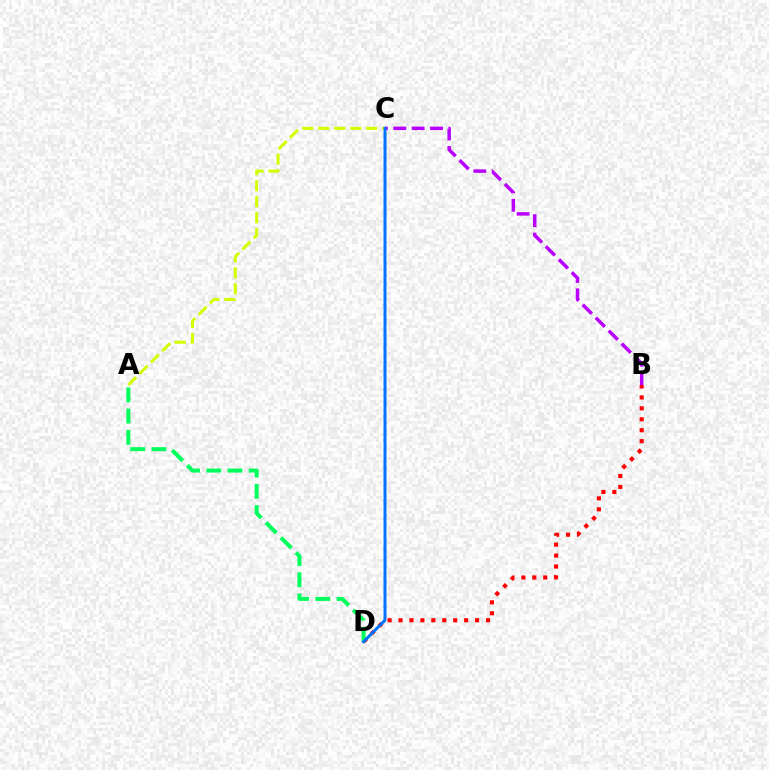{('A', 'C'): [{'color': '#d1ff00', 'line_style': 'dashed', 'thickness': 2.17}], ('B', 'D'): [{'color': '#ff0000', 'line_style': 'dotted', 'thickness': 2.97}], ('A', 'D'): [{'color': '#00ff5c', 'line_style': 'dashed', 'thickness': 2.88}], ('B', 'C'): [{'color': '#b900ff', 'line_style': 'dashed', 'thickness': 2.5}], ('C', 'D'): [{'color': '#0074ff', 'line_style': 'solid', 'thickness': 2.15}]}